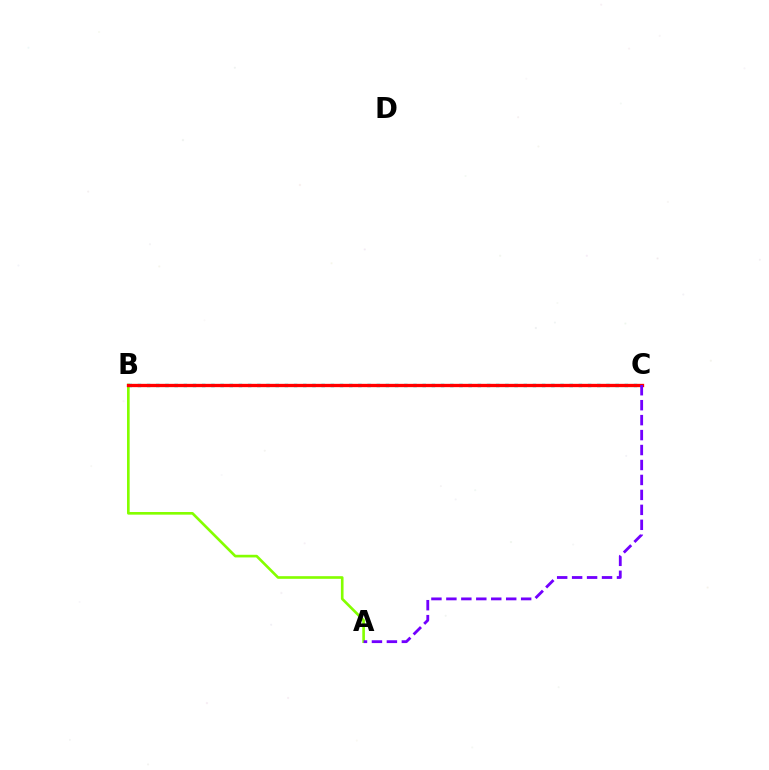{('B', 'C'): [{'color': '#00fff6', 'line_style': 'dotted', 'thickness': 2.5}, {'color': '#ff0000', 'line_style': 'solid', 'thickness': 2.38}], ('A', 'B'): [{'color': '#84ff00', 'line_style': 'solid', 'thickness': 1.91}], ('A', 'C'): [{'color': '#7200ff', 'line_style': 'dashed', 'thickness': 2.03}]}